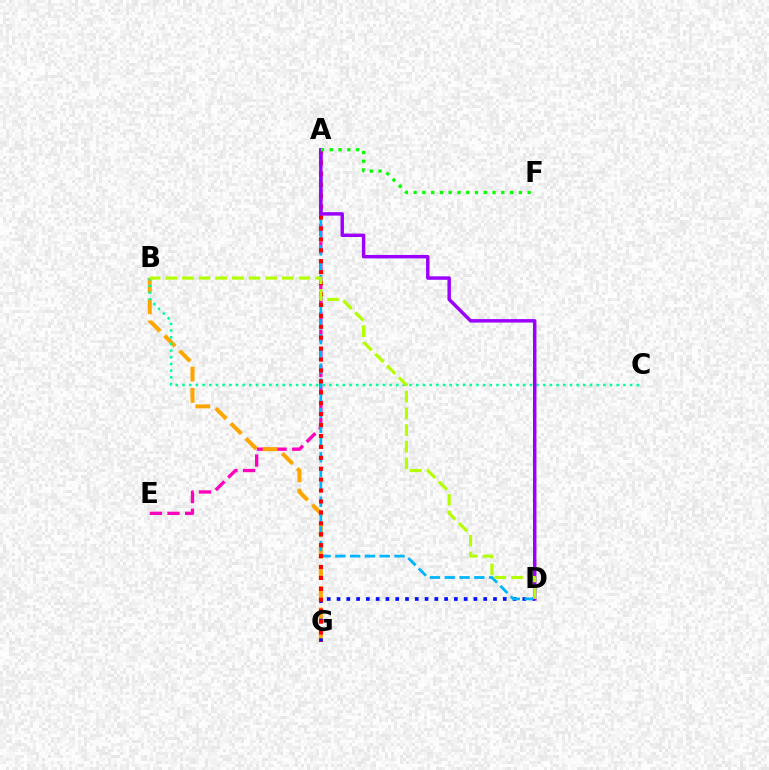{('A', 'E'): [{'color': '#ff00bd', 'line_style': 'dashed', 'thickness': 2.4}], ('B', 'G'): [{'color': '#ffa500', 'line_style': 'dashed', 'thickness': 2.89}], ('D', 'G'): [{'color': '#0010ff', 'line_style': 'dotted', 'thickness': 2.66}], ('A', 'D'): [{'color': '#00b5ff', 'line_style': 'dashed', 'thickness': 2.01}, {'color': '#9b00ff', 'line_style': 'solid', 'thickness': 2.48}], ('B', 'C'): [{'color': '#00ff9d', 'line_style': 'dotted', 'thickness': 1.81}], ('A', 'G'): [{'color': '#ff0000', 'line_style': 'dotted', 'thickness': 2.97}], ('A', 'F'): [{'color': '#08ff00', 'line_style': 'dotted', 'thickness': 2.38}], ('B', 'D'): [{'color': '#b3ff00', 'line_style': 'dashed', 'thickness': 2.26}]}